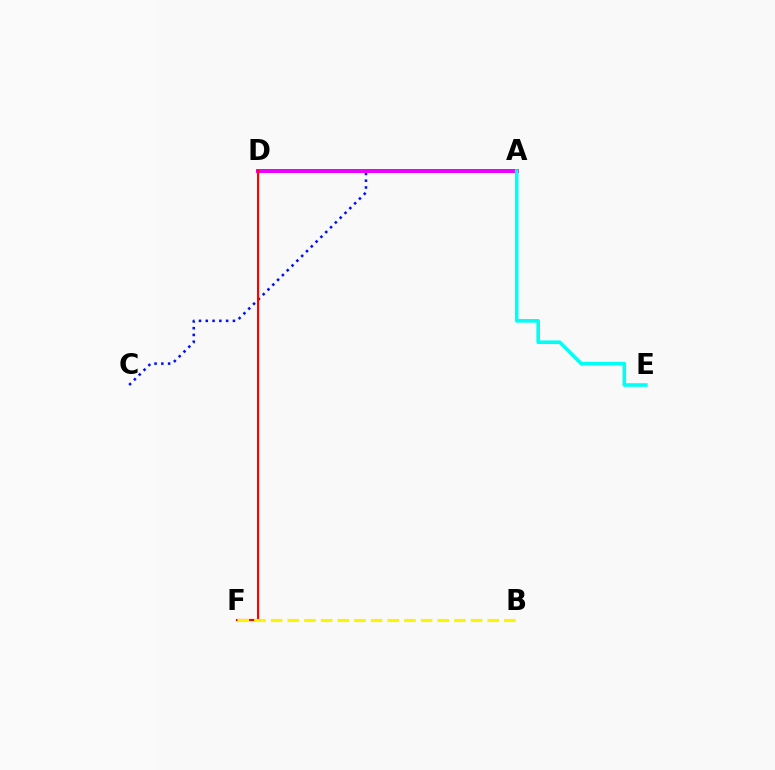{('A', 'C'): [{'color': '#0010ff', 'line_style': 'dotted', 'thickness': 1.84}], ('A', 'D'): [{'color': '#08ff00', 'line_style': 'dashed', 'thickness': 1.6}, {'color': '#ee00ff', 'line_style': 'solid', 'thickness': 2.88}], ('A', 'E'): [{'color': '#00fff6', 'line_style': 'solid', 'thickness': 2.59}], ('D', 'F'): [{'color': '#ff0000', 'line_style': 'solid', 'thickness': 1.54}], ('B', 'F'): [{'color': '#fcf500', 'line_style': 'dashed', 'thickness': 2.26}]}